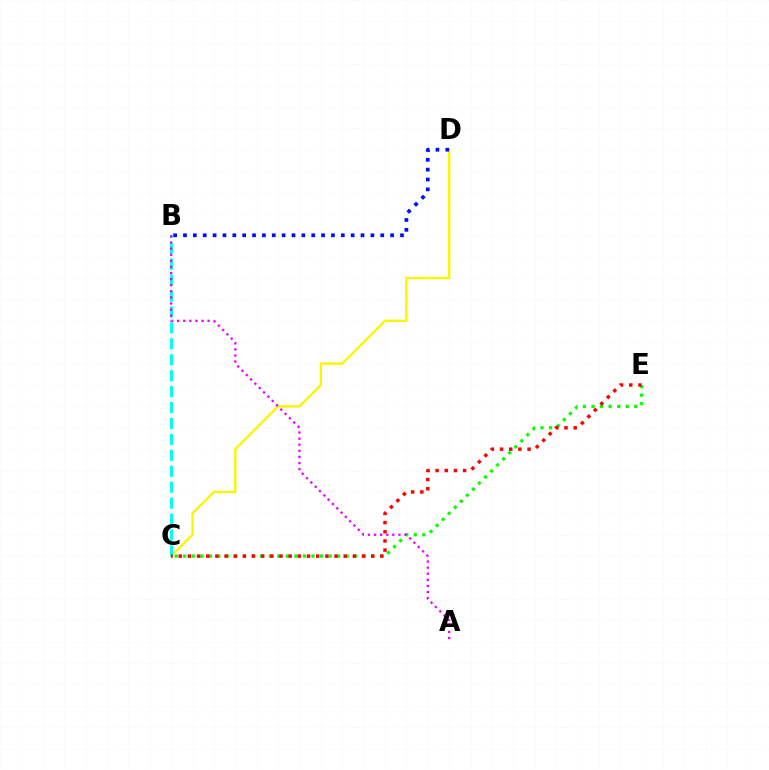{('C', 'D'): [{'color': '#fcf500', 'line_style': 'solid', 'thickness': 1.72}], ('C', 'E'): [{'color': '#08ff00', 'line_style': 'dotted', 'thickness': 2.32}, {'color': '#ff0000', 'line_style': 'dotted', 'thickness': 2.49}], ('B', 'D'): [{'color': '#0010ff', 'line_style': 'dotted', 'thickness': 2.68}], ('B', 'C'): [{'color': '#00fff6', 'line_style': 'dashed', 'thickness': 2.16}], ('A', 'B'): [{'color': '#ee00ff', 'line_style': 'dotted', 'thickness': 1.66}]}